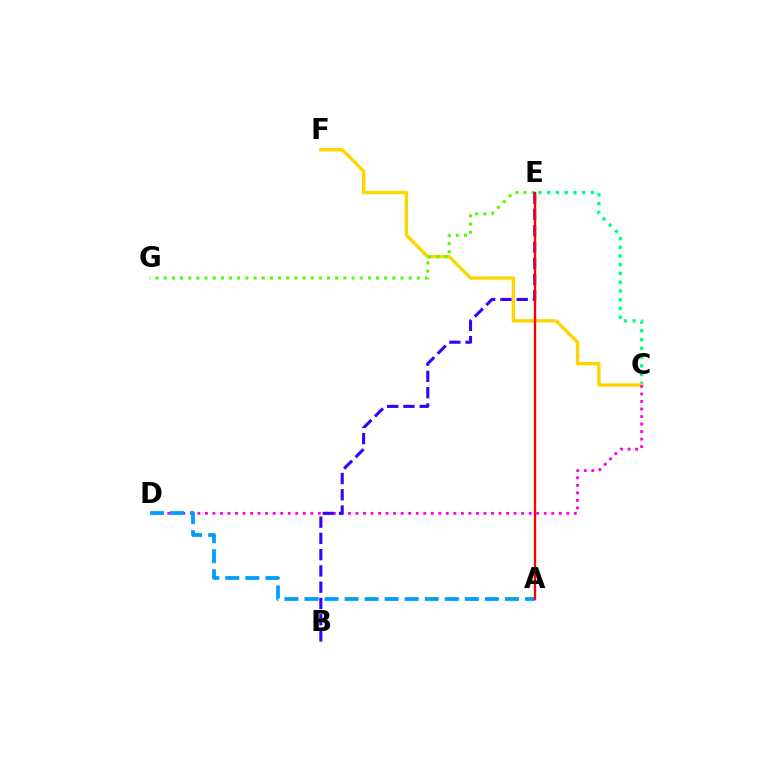{('C', 'E'): [{'color': '#00ff86', 'line_style': 'dotted', 'thickness': 2.38}], ('C', 'F'): [{'color': '#ffd500', 'line_style': 'solid', 'thickness': 2.43}], ('C', 'D'): [{'color': '#ff00ed', 'line_style': 'dotted', 'thickness': 2.05}], ('E', 'G'): [{'color': '#4fff00', 'line_style': 'dotted', 'thickness': 2.22}], ('A', 'D'): [{'color': '#009eff', 'line_style': 'dashed', 'thickness': 2.72}], ('B', 'E'): [{'color': '#3700ff', 'line_style': 'dashed', 'thickness': 2.21}], ('A', 'E'): [{'color': '#ff0000', 'line_style': 'solid', 'thickness': 1.68}]}